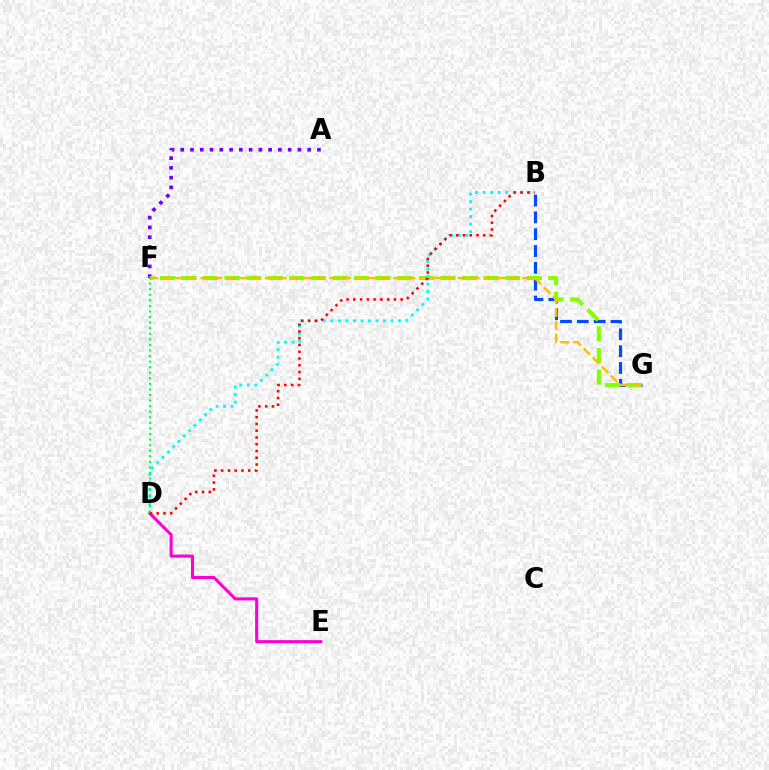{('A', 'F'): [{'color': '#7200ff', 'line_style': 'dotted', 'thickness': 2.65}], ('B', 'G'): [{'color': '#004bff', 'line_style': 'dashed', 'thickness': 2.29}], ('F', 'G'): [{'color': '#84ff00', 'line_style': 'dashed', 'thickness': 2.93}, {'color': '#ffbd00', 'line_style': 'dashed', 'thickness': 1.75}], ('D', 'E'): [{'color': '#ff00cf', 'line_style': 'solid', 'thickness': 2.2}], ('B', 'D'): [{'color': '#00fff6', 'line_style': 'dotted', 'thickness': 2.04}, {'color': '#ff0000', 'line_style': 'dotted', 'thickness': 1.84}], ('D', 'F'): [{'color': '#00ff39', 'line_style': 'dotted', 'thickness': 1.51}]}